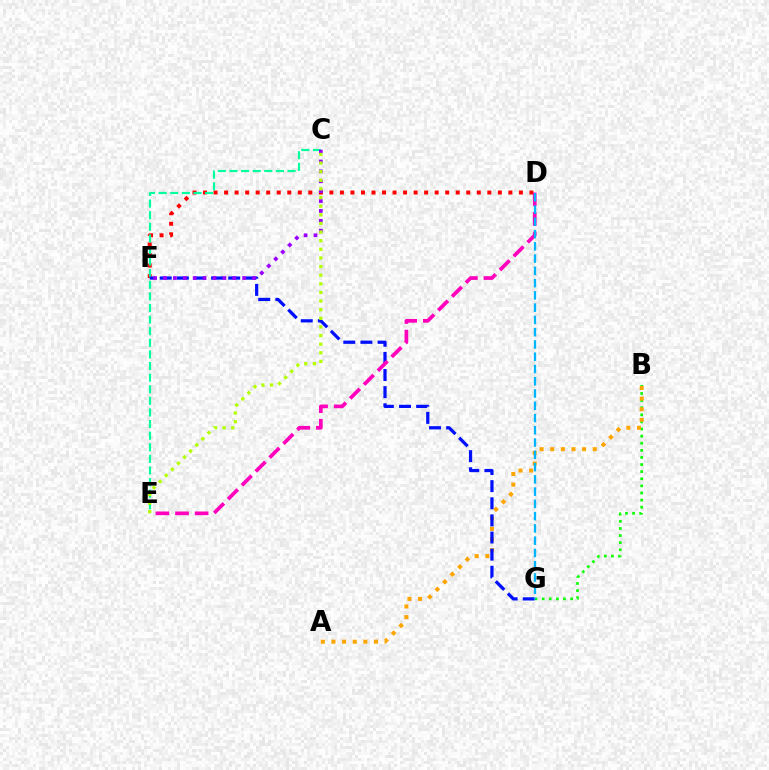{('D', 'F'): [{'color': '#ff0000', 'line_style': 'dotted', 'thickness': 2.86}], ('B', 'G'): [{'color': '#08ff00', 'line_style': 'dotted', 'thickness': 1.93}], ('C', 'E'): [{'color': '#00ff9d', 'line_style': 'dashed', 'thickness': 1.58}, {'color': '#b3ff00', 'line_style': 'dotted', 'thickness': 2.34}], ('A', 'B'): [{'color': '#ffa500', 'line_style': 'dotted', 'thickness': 2.89}], ('F', 'G'): [{'color': '#0010ff', 'line_style': 'dashed', 'thickness': 2.33}], ('D', 'E'): [{'color': '#ff00bd', 'line_style': 'dashed', 'thickness': 2.66}], ('C', 'F'): [{'color': '#9b00ff', 'line_style': 'dotted', 'thickness': 2.69}], ('D', 'G'): [{'color': '#00b5ff', 'line_style': 'dashed', 'thickness': 1.67}]}